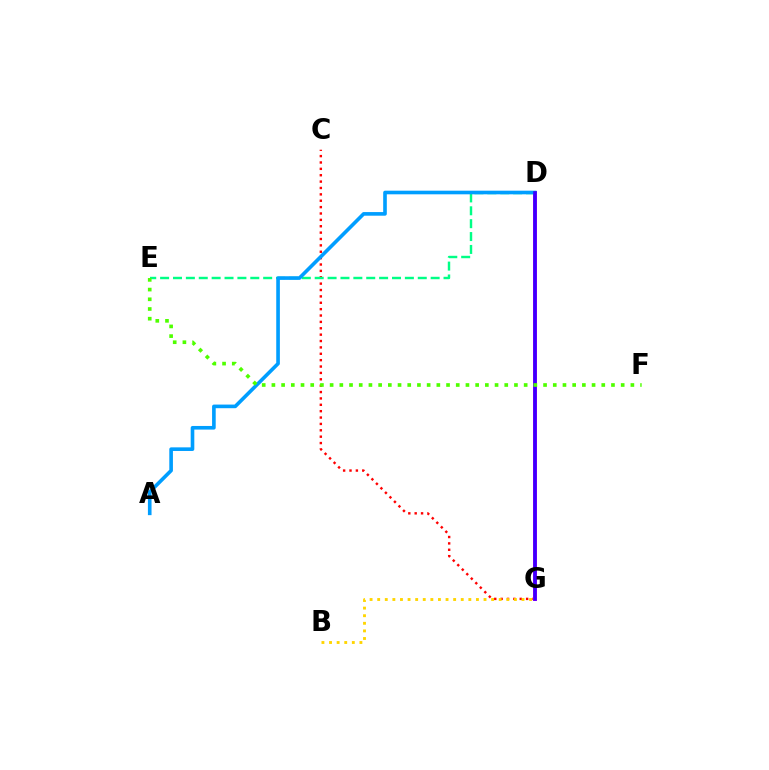{('C', 'G'): [{'color': '#ff0000', 'line_style': 'dotted', 'thickness': 1.73}], ('D', 'E'): [{'color': '#00ff86', 'line_style': 'dashed', 'thickness': 1.75}], ('D', 'G'): [{'color': '#ff00ed', 'line_style': 'solid', 'thickness': 2.86}, {'color': '#3700ff', 'line_style': 'solid', 'thickness': 2.57}], ('B', 'G'): [{'color': '#ffd500', 'line_style': 'dotted', 'thickness': 2.06}], ('A', 'D'): [{'color': '#009eff', 'line_style': 'solid', 'thickness': 2.61}], ('E', 'F'): [{'color': '#4fff00', 'line_style': 'dotted', 'thickness': 2.64}]}